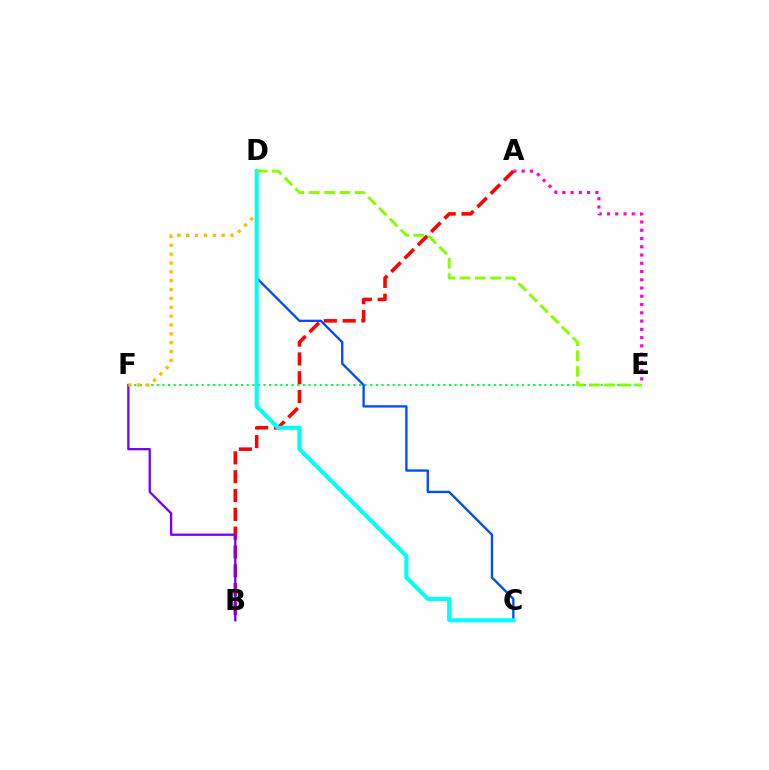{('A', 'E'): [{'color': '#ff00cf', 'line_style': 'dotted', 'thickness': 2.24}], ('A', 'B'): [{'color': '#ff0000', 'line_style': 'dashed', 'thickness': 2.56}], ('E', 'F'): [{'color': '#00ff39', 'line_style': 'dotted', 'thickness': 1.53}], ('C', 'D'): [{'color': '#004bff', 'line_style': 'solid', 'thickness': 1.67}, {'color': '#00fff6', 'line_style': 'solid', 'thickness': 2.93}], ('B', 'F'): [{'color': '#7200ff', 'line_style': 'solid', 'thickness': 1.64}], ('D', 'F'): [{'color': '#ffbd00', 'line_style': 'dotted', 'thickness': 2.41}], ('D', 'E'): [{'color': '#84ff00', 'line_style': 'dashed', 'thickness': 2.08}]}